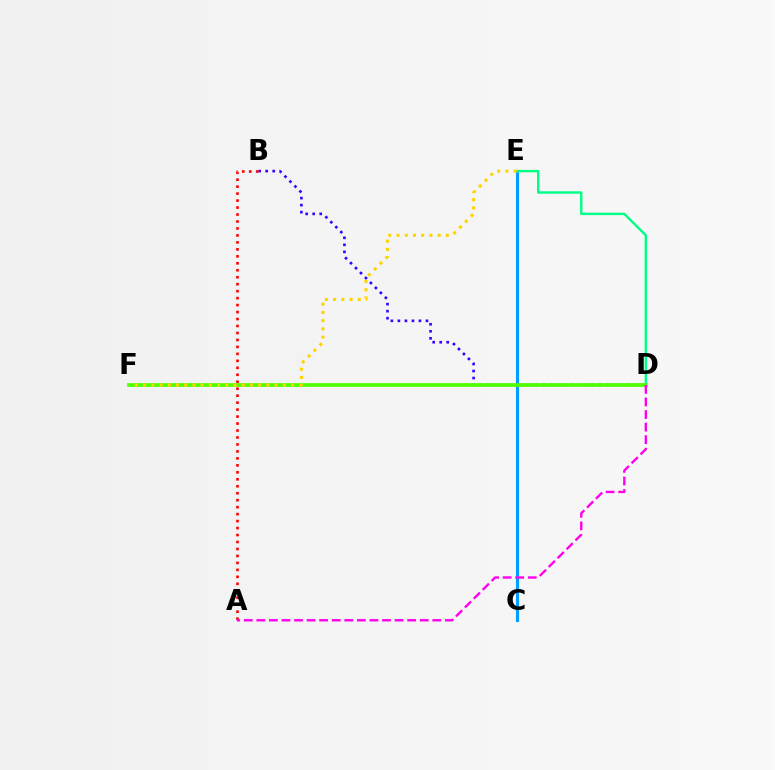{('C', 'E'): [{'color': '#009eff', 'line_style': 'solid', 'thickness': 2.22}], ('D', 'E'): [{'color': '#00ff86', 'line_style': 'solid', 'thickness': 1.74}], ('B', 'D'): [{'color': '#3700ff', 'line_style': 'dotted', 'thickness': 1.91}], ('A', 'B'): [{'color': '#ff0000', 'line_style': 'dotted', 'thickness': 1.89}], ('D', 'F'): [{'color': '#4fff00', 'line_style': 'solid', 'thickness': 2.67}], ('E', 'F'): [{'color': '#ffd500', 'line_style': 'dotted', 'thickness': 2.23}], ('A', 'D'): [{'color': '#ff00ed', 'line_style': 'dashed', 'thickness': 1.71}]}